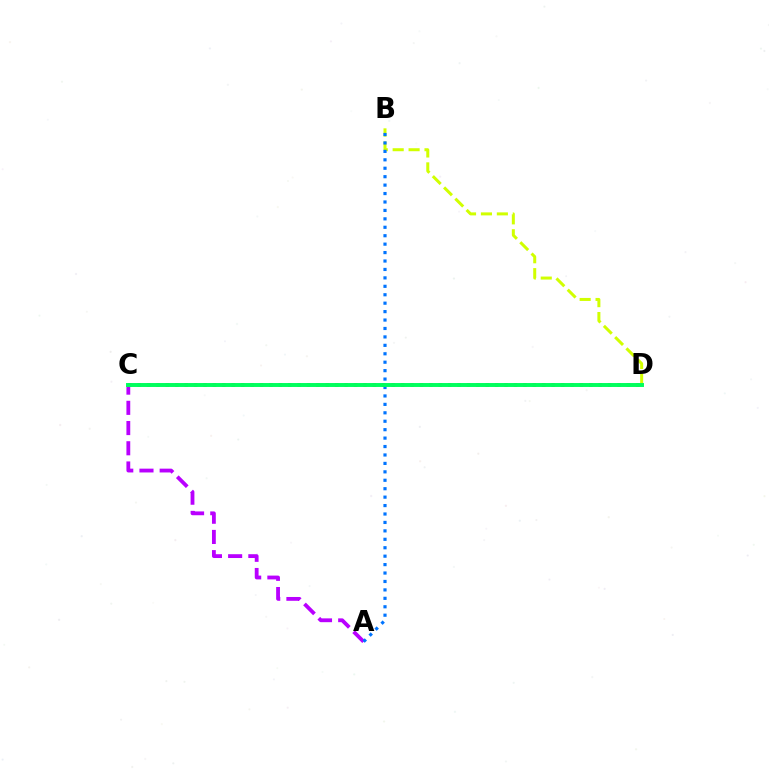{('C', 'D'): [{'color': '#ff0000', 'line_style': 'dotted', 'thickness': 2.56}, {'color': '#00ff5c', 'line_style': 'solid', 'thickness': 2.84}], ('A', 'C'): [{'color': '#b900ff', 'line_style': 'dashed', 'thickness': 2.75}], ('B', 'D'): [{'color': '#d1ff00', 'line_style': 'dashed', 'thickness': 2.16}], ('A', 'B'): [{'color': '#0074ff', 'line_style': 'dotted', 'thickness': 2.29}]}